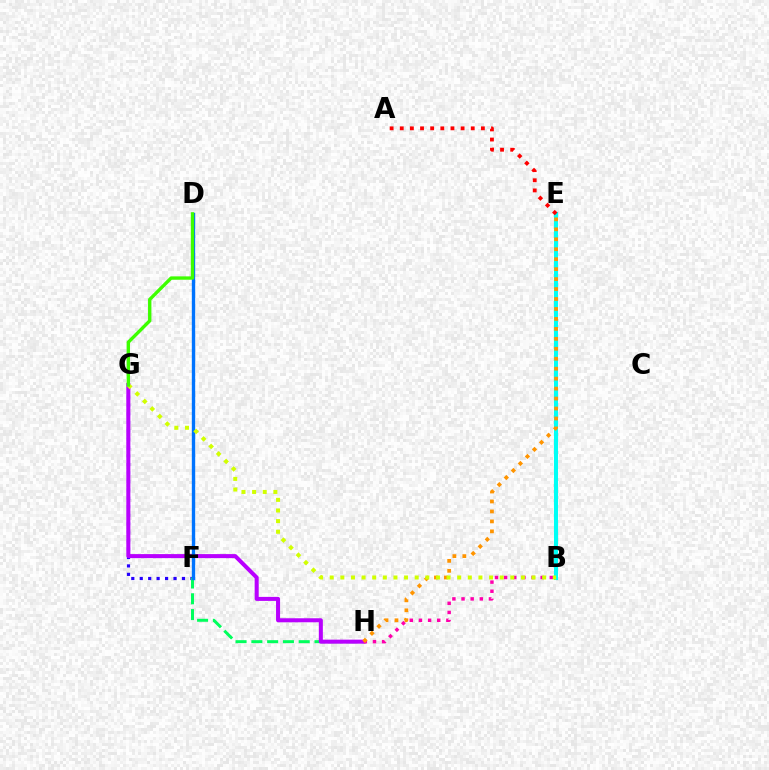{('B', 'E'): [{'color': '#00fff6', 'line_style': 'solid', 'thickness': 2.92}], ('F', 'G'): [{'color': '#2500ff', 'line_style': 'dotted', 'thickness': 2.29}], ('F', 'H'): [{'color': '#00ff5c', 'line_style': 'dashed', 'thickness': 2.14}], ('G', 'H'): [{'color': '#b900ff', 'line_style': 'solid', 'thickness': 2.9}], ('B', 'H'): [{'color': '#ff00ac', 'line_style': 'dotted', 'thickness': 2.48}], ('A', 'E'): [{'color': '#ff0000', 'line_style': 'dotted', 'thickness': 2.76}], ('D', 'F'): [{'color': '#0074ff', 'line_style': 'solid', 'thickness': 2.42}], ('E', 'H'): [{'color': '#ff9400', 'line_style': 'dotted', 'thickness': 2.71}], ('B', 'G'): [{'color': '#d1ff00', 'line_style': 'dotted', 'thickness': 2.89}], ('D', 'G'): [{'color': '#3dff00', 'line_style': 'solid', 'thickness': 2.42}]}